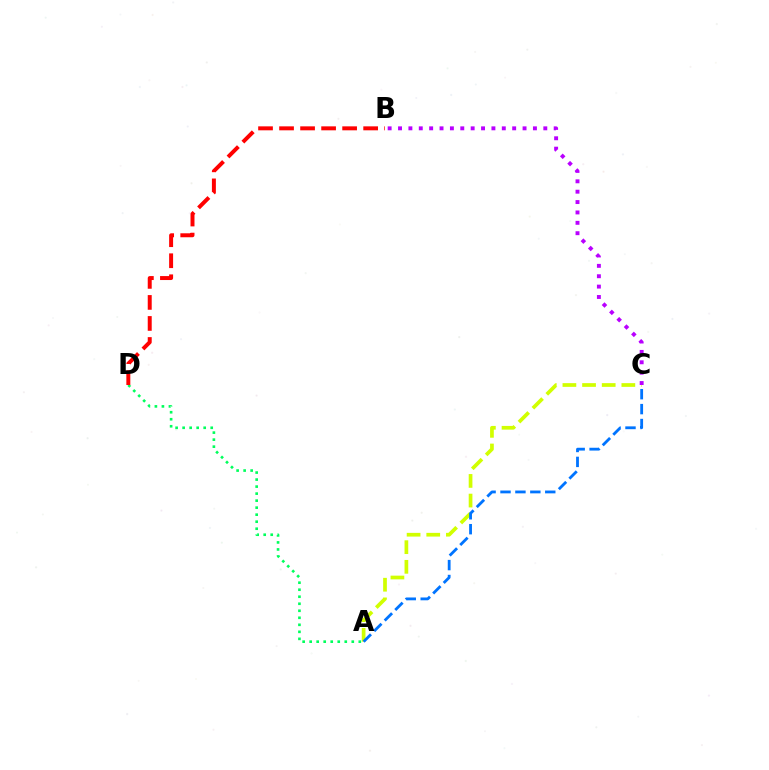{('A', 'D'): [{'color': '#00ff5c', 'line_style': 'dotted', 'thickness': 1.91}], ('A', 'C'): [{'color': '#d1ff00', 'line_style': 'dashed', 'thickness': 2.67}, {'color': '#0074ff', 'line_style': 'dashed', 'thickness': 2.03}], ('B', 'C'): [{'color': '#b900ff', 'line_style': 'dotted', 'thickness': 2.82}], ('B', 'D'): [{'color': '#ff0000', 'line_style': 'dashed', 'thickness': 2.86}]}